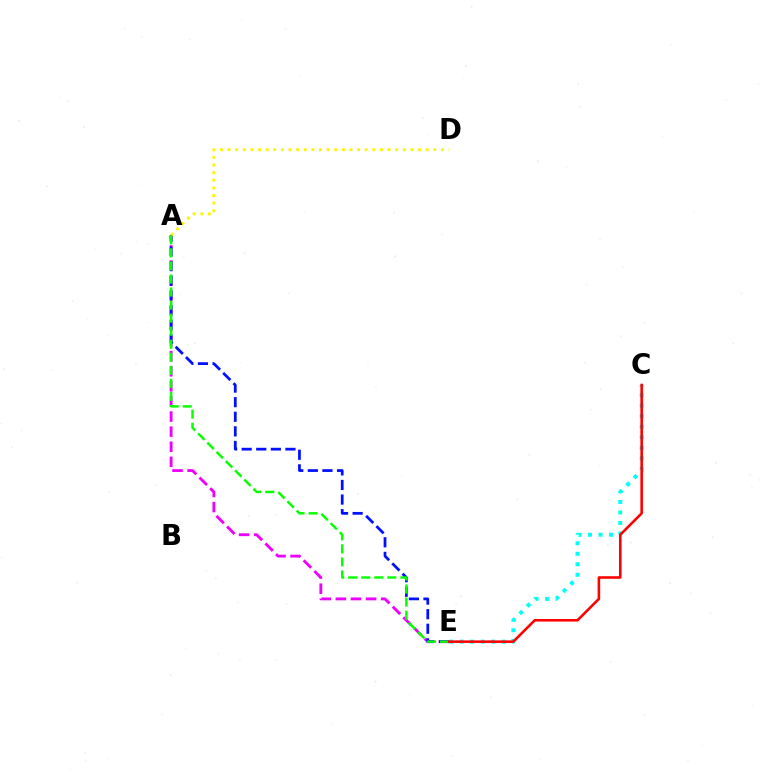{('C', 'E'): [{'color': '#00fff6', 'line_style': 'dotted', 'thickness': 2.86}, {'color': '#ff0000', 'line_style': 'solid', 'thickness': 1.86}], ('A', 'E'): [{'color': '#ee00ff', 'line_style': 'dashed', 'thickness': 2.05}, {'color': '#0010ff', 'line_style': 'dashed', 'thickness': 1.98}, {'color': '#08ff00', 'line_style': 'dashed', 'thickness': 1.77}], ('A', 'D'): [{'color': '#fcf500', 'line_style': 'dotted', 'thickness': 2.07}]}